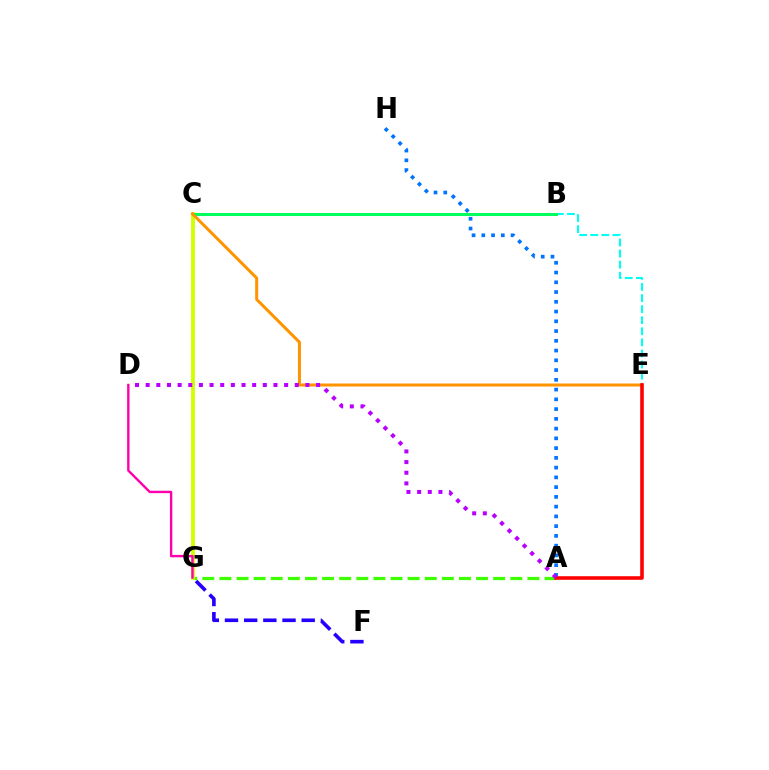{('A', 'G'): [{'color': '#3dff00', 'line_style': 'dashed', 'thickness': 2.32}], ('C', 'G'): [{'color': '#d1ff00', 'line_style': 'solid', 'thickness': 2.75}], ('B', 'E'): [{'color': '#00fff6', 'line_style': 'dashed', 'thickness': 1.5}], ('A', 'H'): [{'color': '#0074ff', 'line_style': 'dotted', 'thickness': 2.65}], ('B', 'C'): [{'color': '#00ff5c', 'line_style': 'solid', 'thickness': 2.18}], ('C', 'E'): [{'color': '#ff9400', 'line_style': 'solid', 'thickness': 2.17}], ('F', 'G'): [{'color': '#2500ff', 'line_style': 'dashed', 'thickness': 2.61}], ('D', 'G'): [{'color': '#ff00ac', 'line_style': 'solid', 'thickness': 1.72}], ('A', 'E'): [{'color': '#ff0000', 'line_style': 'solid', 'thickness': 2.58}], ('A', 'D'): [{'color': '#b900ff', 'line_style': 'dotted', 'thickness': 2.89}]}